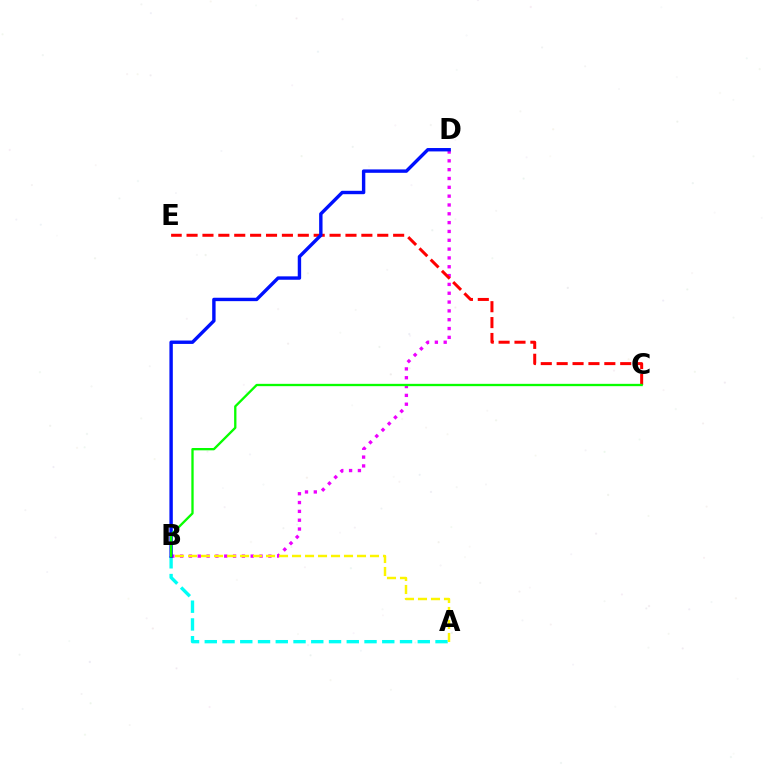{('A', 'B'): [{'color': '#00fff6', 'line_style': 'dashed', 'thickness': 2.41}, {'color': '#fcf500', 'line_style': 'dashed', 'thickness': 1.77}], ('B', 'D'): [{'color': '#ee00ff', 'line_style': 'dotted', 'thickness': 2.4}, {'color': '#0010ff', 'line_style': 'solid', 'thickness': 2.45}], ('C', 'E'): [{'color': '#ff0000', 'line_style': 'dashed', 'thickness': 2.16}], ('B', 'C'): [{'color': '#08ff00', 'line_style': 'solid', 'thickness': 1.67}]}